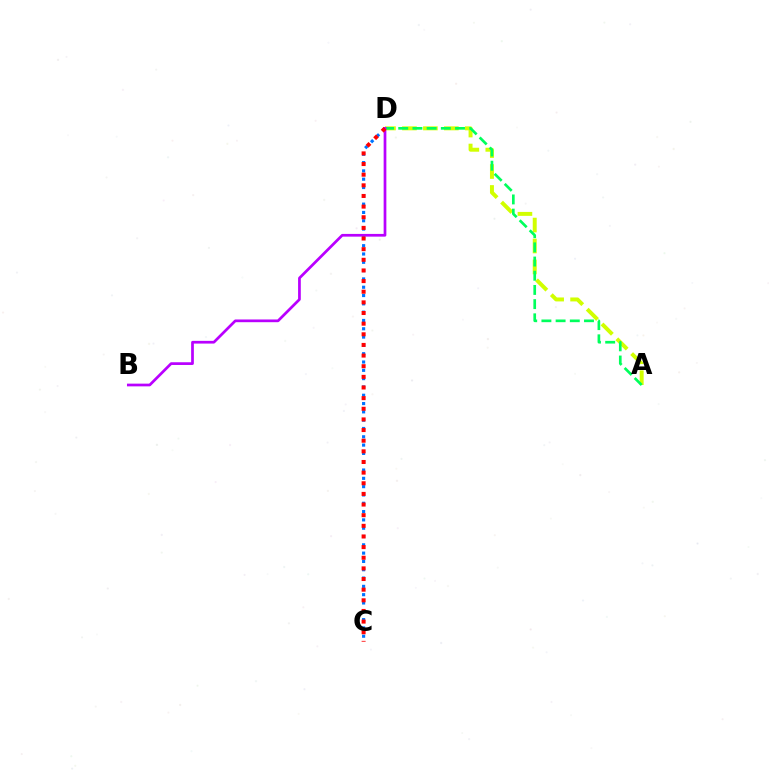{('A', 'D'): [{'color': '#d1ff00', 'line_style': 'dashed', 'thickness': 2.85}, {'color': '#00ff5c', 'line_style': 'dashed', 'thickness': 1.93}], ('C', 'D'): [{'color': '#0074ff', 'line_style': 'dotted', 'thickness': 2.26}, {'color': '#ff0000', 'line_style': 'dotted', 'thickness': 2.89}], ('B', 'D'): [{'color': '#b900ff', 'line_style': 'solid', 'thickness': 1.96}]}